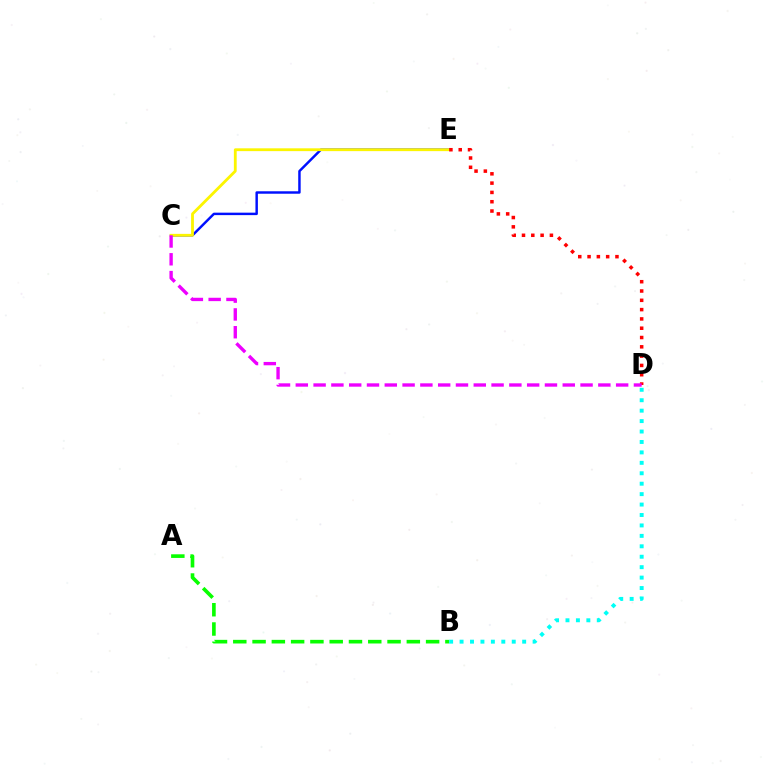{('A', 'B'): [{'color': '#08ff00', 'line_style': 'dashed', 'thickness': 2.62}], ('C', 'E'): [{'color': '#0010ff', 'line_style': 'solid', 'thickness': 1.77}, {'color': '#fcf500', 'line_style': 'solid', 'thickness': 2.03}], ('D', 'E'): [{'color': '#ff0000', 'line_style': 'dotted', 'thickness': 2.53}], ('B', 'D'): [{'color': '#00fff6', 'line_style': 'dotted', 'thickness': 2.83}], ('C', 'D'): [{'color': '#ee00ff', 'line_style': 'dashed', 'thickness': 2.42}]}